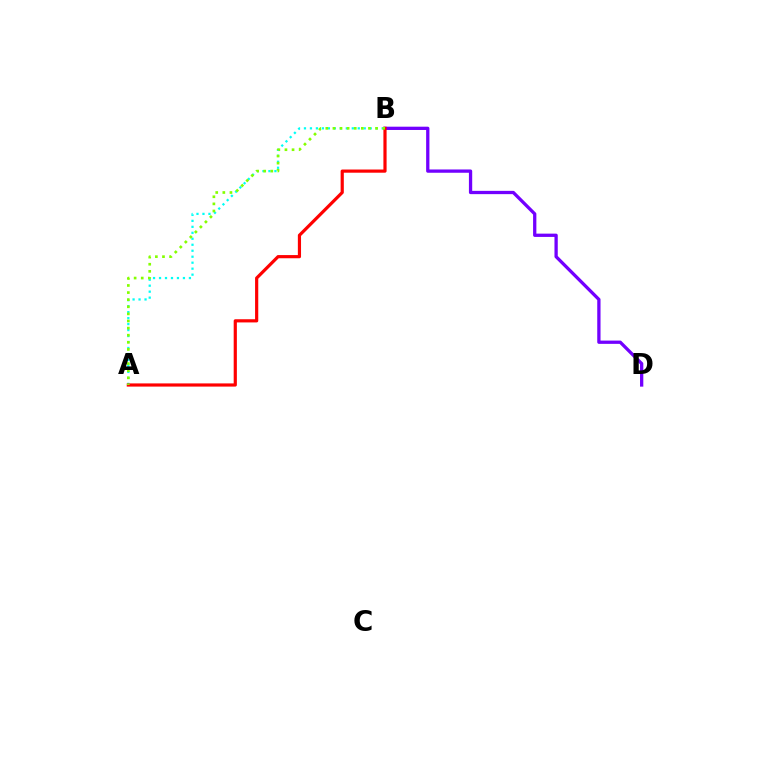{('B', 'D'): [{'color': '#7200ff', 'line_style': 'solid', 'thickness': 2.36}], ('A', 'B'): [{'color': '#00fff6', 'line_style': 'dotted', 'thickness': 1.62}, {'color': '#ff0000', 'line_style': 'solid', 'thickness': 2.29}, {'color': '#84ff00', 'line_style': 'dotted', 'thickness': 1.93}]}